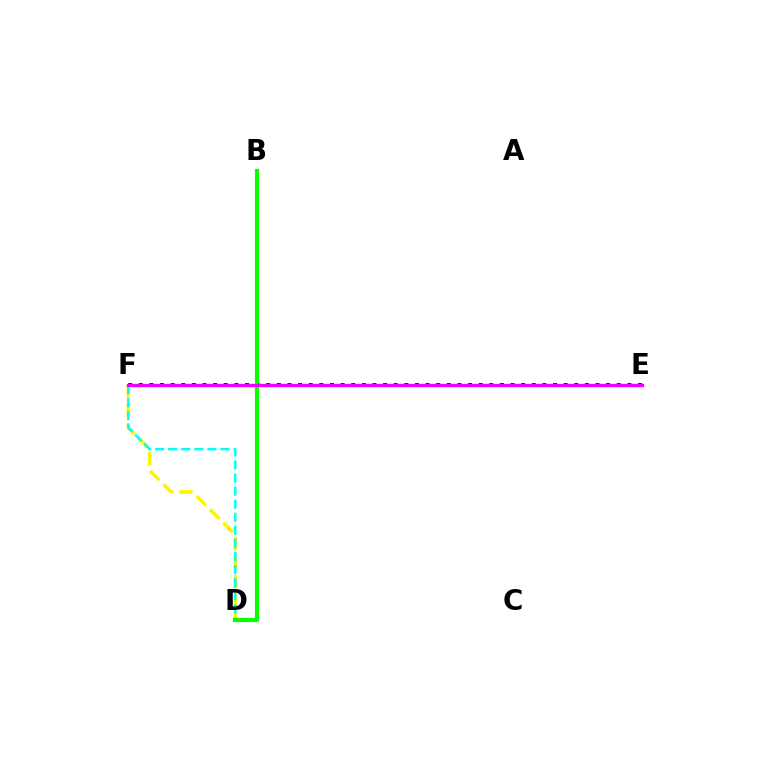{('D', 'F'): [{'color': '#fcf500', 'line_style': 'dashed', 'thickness': 2.58}, {'color': '#00fff6', 'line_style': 'dashed', 'thickness': 1.77}], ('E', 'F'): [{'color': '#ff0000', 'line_style': 'dashed', 'thickness': 2.26}, {'color': '#0010ff', 'line_style': 'dotted', 'thickness': 2.89}, {'color': '#ee00ff', 'line_style': 'solid', 'thickness': 2.33}], ('B', 'D'): [{'color': '#08ff00', 'line_style': 'solid', 'thickness': 3.0}]}